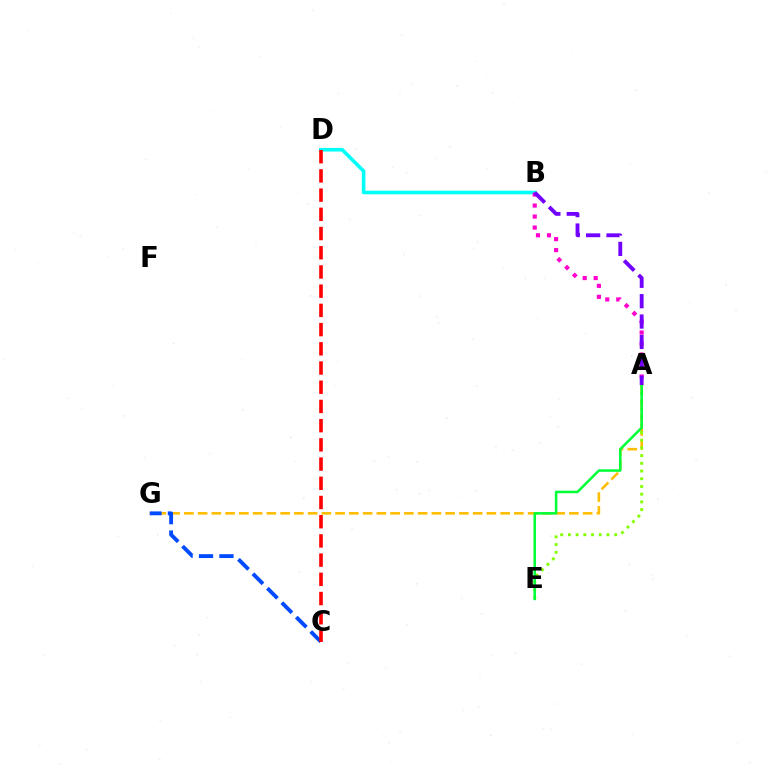{('A', 'G'): [{'color': '#ffbd00', 'line_style': 'dashed', 'thickness': 1.87}], ('B', 'D'): [{'color': '#00fff6', 'line_style': 'solid', 'thickness': 2.59}], ('A', 'E'): [{'color': '#84ff00', 'line_style': 'dotted', 'thickness': 2.1}, {'color': '#00ff39', 'line_style': 'solid', 'thickness': 1.82}], ('A', 'B'): [{'color': '#ff00cf', 'line_style': 'dotted', 'thickness': 2.99}, {'color': '#7200ff', 'line_style': 'dashed', 'thickness': 2.77}], ('C', 'G'): [{'color': '#004bff', 'line_style': 'dashed', 'thickness': 2.78}], ('C', 'D'): [{'color': '#ff0000', 'line_style': 'dashed', 'thickness': 2.61}]}